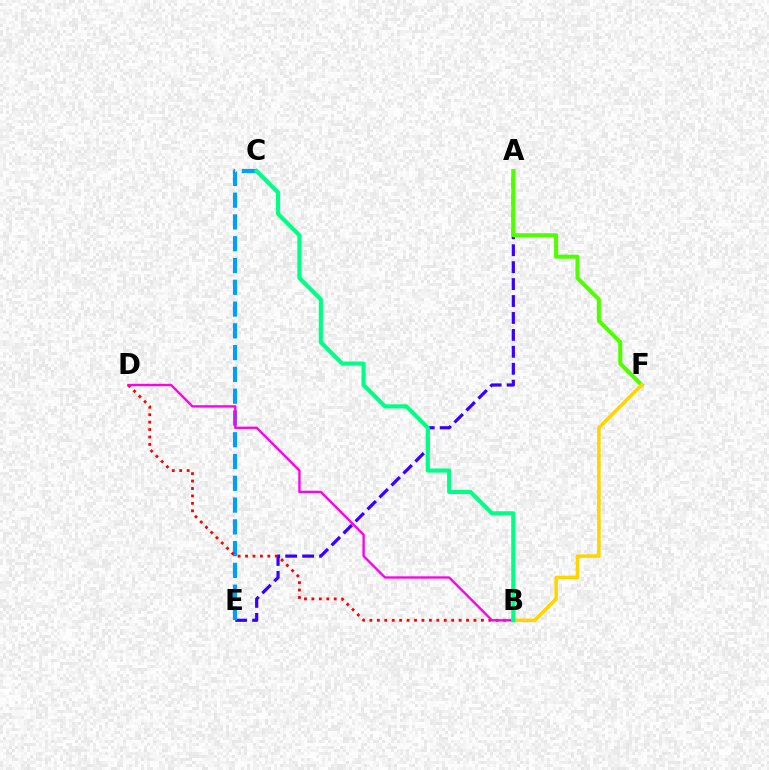{('A', 'E'): [{'color': '#3700ff', 'line_style': 'dashed', 'thickness': 2.3}], ('A', 'F'): [{'color': '#4fff00', 'line_style': 'solid', 'thickness': 2.92}], ('C', 'E'): [{'color': '#009eff', 'line_style': 'dashed', 'thickness': 2.96}], ('B', 'D'): [{'color': '#ff0000', 'line_style': 'dotted', 'thickness': 2.02}, {'color': '#ff00ed', 'line_style': 'solid', 'thickness': 1.7}], ('B', 'F'): [{'color': '#ffd500', 'line_style': 'solid', 'thickness': 2.55}], ('B', 'C'): [{'color': '#00ff86', 'line_style': 'solid', 'thickness': 2.99}]}